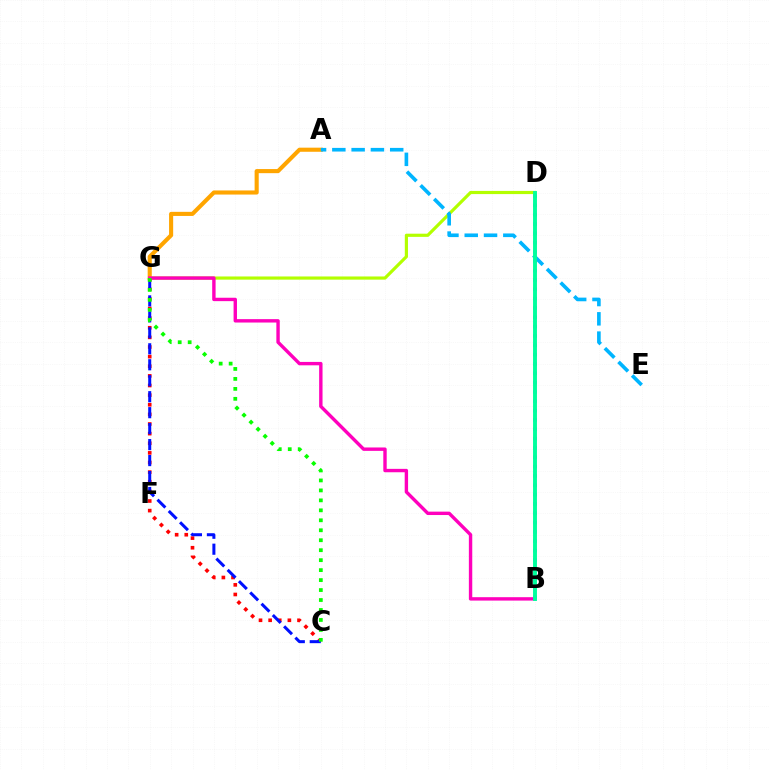{('D', 'G'): [{'color': '#b3ff00', 'line_style': 'solid', 'thickness': 2.28}], ('C', 'G'): [{'color': '#ff0000', 'line_style': 'dotted', 'thickness': 2.61}, {'color': '#0010ff', 'line_style': 'dashed', 'thickness': 2.17}, {'color': '#08ff00', 'line_style': 'dotted', 'thickness': 2.71}], ('A', 'G'): [{'color': '#ffa500', 'line_style': 'solid', 'thickness': 2.96}], ('B', 'G'): [{'color': '#ff00bd', 'line_style': 'solid', 'thickness': 2.44}], ('A', 'E'): [{'color': '#00b5ff', 'line_style': 'dashed', 'thickness': 2.62}], ('B', 'D'): [{'color': '#9b00ff', 'line_style': 'dotted', 'thickness': 2.54}, {'color': '#00ff9d', 'line_style': 'solid', 'thickness': 2.8}]}